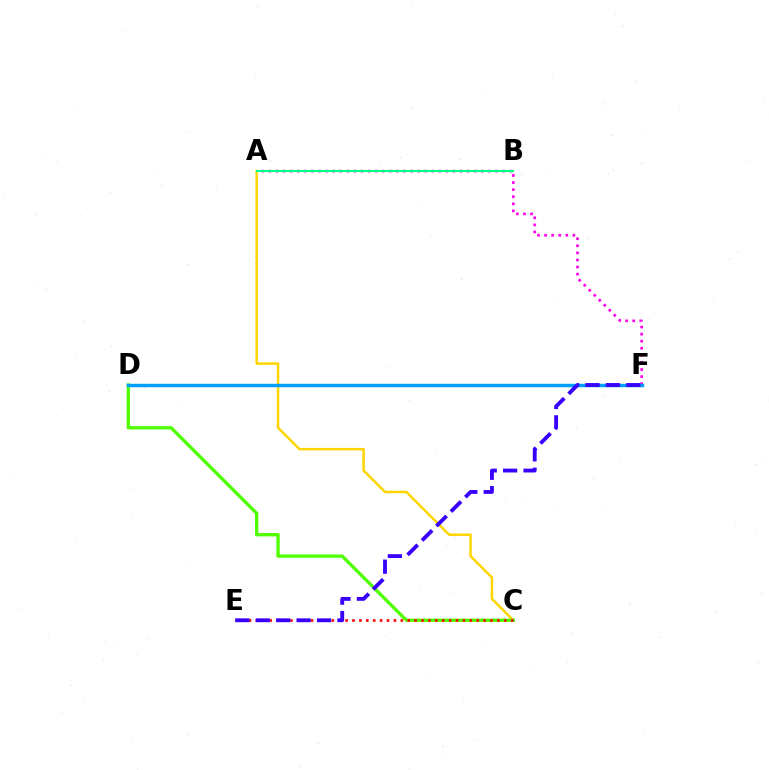{('A', 'F'): [{'color': '#ff00ed', 'line_style': 'dotted', 'thickness': 1.92}], ('A', 'C'): [{'color': '#ffd500', 'line_style': 'solid', 'thickness': 1.78}], ('A', 'B'): [{'color': '#00ff86', 'line_style': 'solid', 'thickness': 1.51}], ('C', 'D'): [{'color': '#4fff00', 'line_style': 'solid', 'thickness': 2.39}], ('C', 'E'): [{'color': '#ff0000', 'line_style': 'dotted', 'thickness': 1.87}], ('D', 'F'): [{'color': '#009eff', 'line_style': 'solid', 'thickness': 2.49}], ('E', 'F'): [{'color': '#3700ff', 'line_style': 'dashed', 'thickness': 2.77}]}